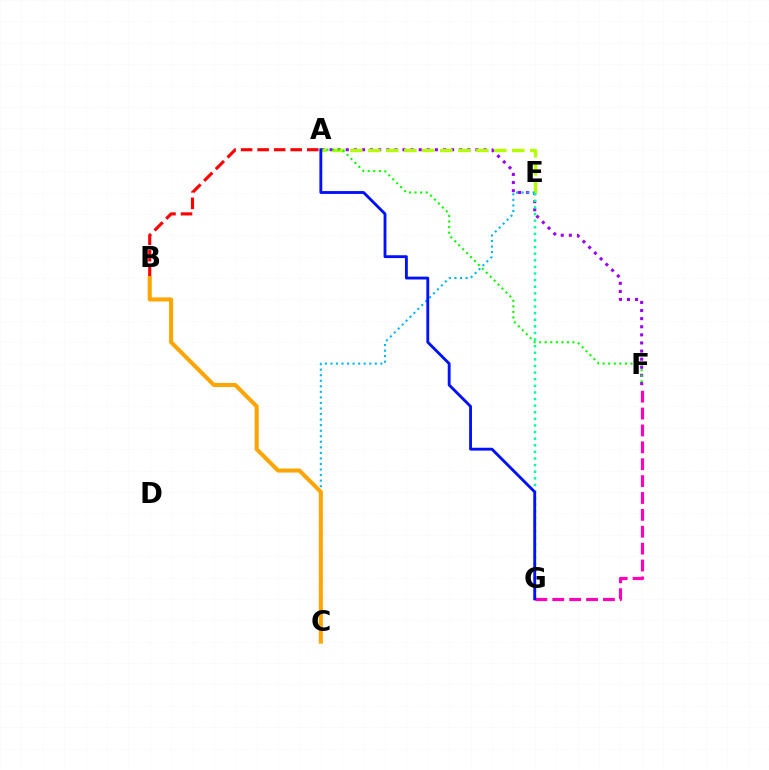{('A', 'F'): [{'color': '#9b00ff', 'line_style': 'dotted', 'thickness': 2.2}, {'color': '#08ff00', 'line_style': 'dotted', 'thickness': 1.51}], ('A', 'E'): [{'color': '#b3ff00', 'line_style': 'dashed', 'thickness': 2.44}], ('A', 'B'): [{'color': '#ff0000', 'line_style': 'dashed', 'thickness': 2.25}], ('C', 'E'): [{'color': '#00b5ff', 'line_style': 'dotted', 'thickness': 1.51}], ('E', 'G'): [{'color': '#00ff9d', 'line_style': 'dotted', 'thickness': 1.79}], ('B', 'C'): [{'color': '#ffa500', 'line_style': 'solid', 'thickness': 2.92}], ('F', 'G'): [{'color': '#ff00bd', 'line_style': 'dashed', 'thickness': 2.29}], ('A', 'G'): [{'color': '#0010ff', 'line_style': 'solid', 'thickness': 2.05}]}